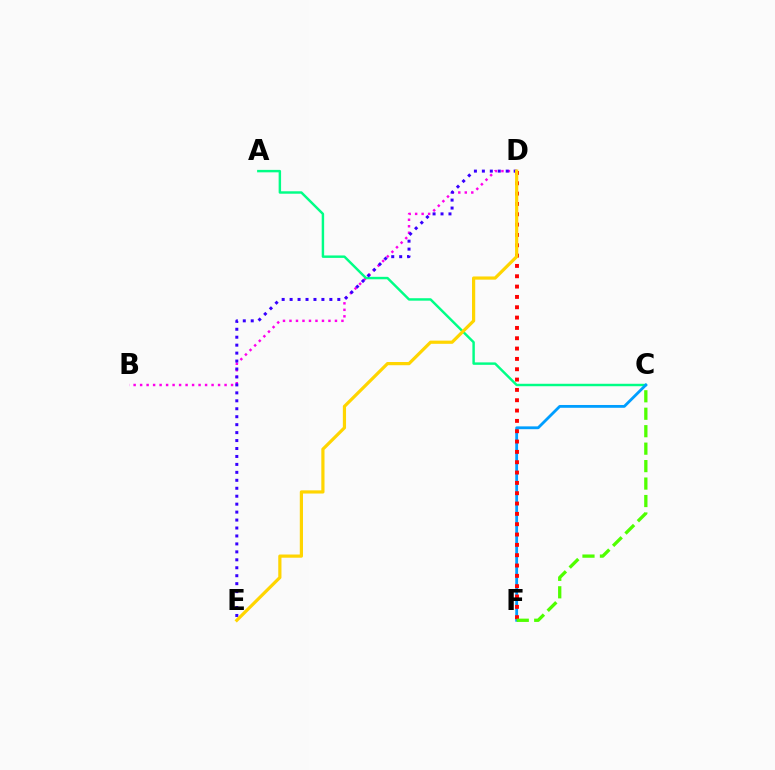{('B', 'D'): [{'color': '#ff00ed', 'line_style': 'dotted', 'thickness': 1.77}], ('A', 'C'): [{'color': '#00ff86', 'line_style': 'solid', 'thickness': 1.76}], ('D', 'E'): [{'color': '#3700ff', 'line_style': 'dotted', 'thickness': 2.16}, {'color': '#ffd500', 'line_style': 'solid', 'thickness': 2.3}], ('C', 'F'): [{'color': '#009eff', 'line_style': 'solid', 'thickness': 2.02}, {'color': '#4fff00', 'line_style': 'dashed', 'thickness': 2.37}], ('D', 'F'): [{'color': '#ff0000', 'line_style': 'dotted', 'thickness': 2.81}]}